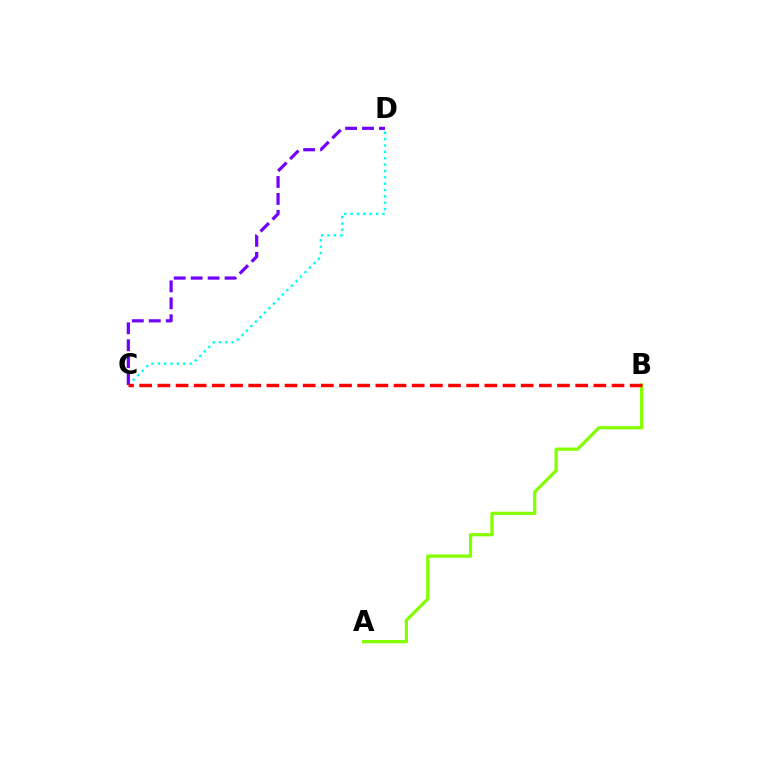{('A', 'B'): [{'color': '#84ff00', 'line_style': 'solid', 'thickness': 2.33}], ('C', 'D'): [{'color': '#00fff6', 'line_style': 'dotted', 'thickness': 1.73}, {'color': '#7200ff', 'line_style': 'dashed', 'thickness': 2.3}], ('B', 'C'): [{'color': '#ff0000', 'line_style': 'dashed', 'thickness': 2.47}]}